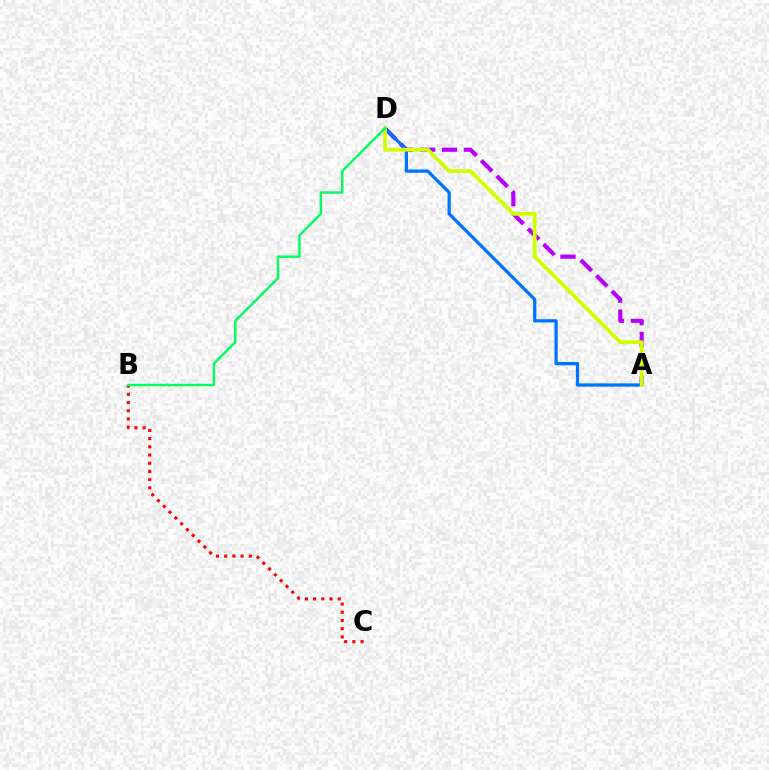{('A', 'D'): [{'color': '#b900ff', 'line_style': 'dashed', 'thickness': 2.98}, {'color': '#0074ff', 'line_style': 'solid', 'thickness': 2.35}, {'color': '#d1ff00', 'line_style': 'solid', 'thickness': 2.69}], ('B', 'C'): [{'color': '#ff0000', 'line_style': 'dotted', 'thickness': 2.23}], ('B', 'D'): [{'color': '#00ff5c', 'line_style': 'solid', 'thickness': 1.74}]}